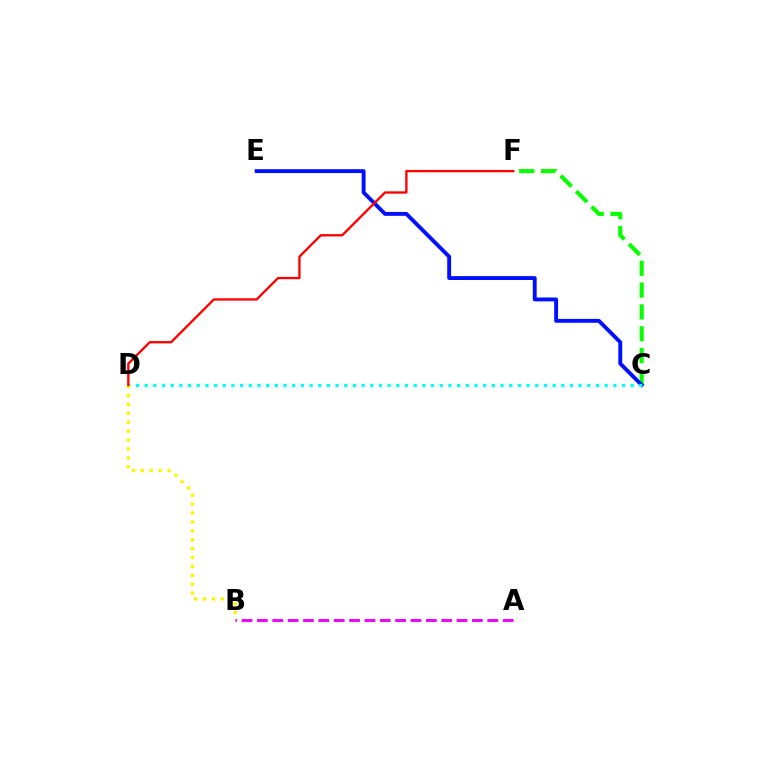{('C', 'F'): [{'color': '#08ff00', 'line_style': 'dashed', 'thickness': 2.96}], ('C', 'E'): [{'color': '#0010ff', 'line_style': 'solid', 'thickness': 2.79}], ('C', 'D'): [{'color': '#00fff6', 'line_style': 'dotted', 'thickness': 2.36}], ('B', 'D'): [{'color': '#fcf500', 'line_style': 'dotted', 'thickness': 2.42}], ('D', 'F'): [{'color': '#ff0000', 'line_style': 'solid', 'thickness': 1.67}], ('A', 'B'): [{'color': '#ee00ff', 'line_style': 'dashed', 'thickness': 2.09}]}